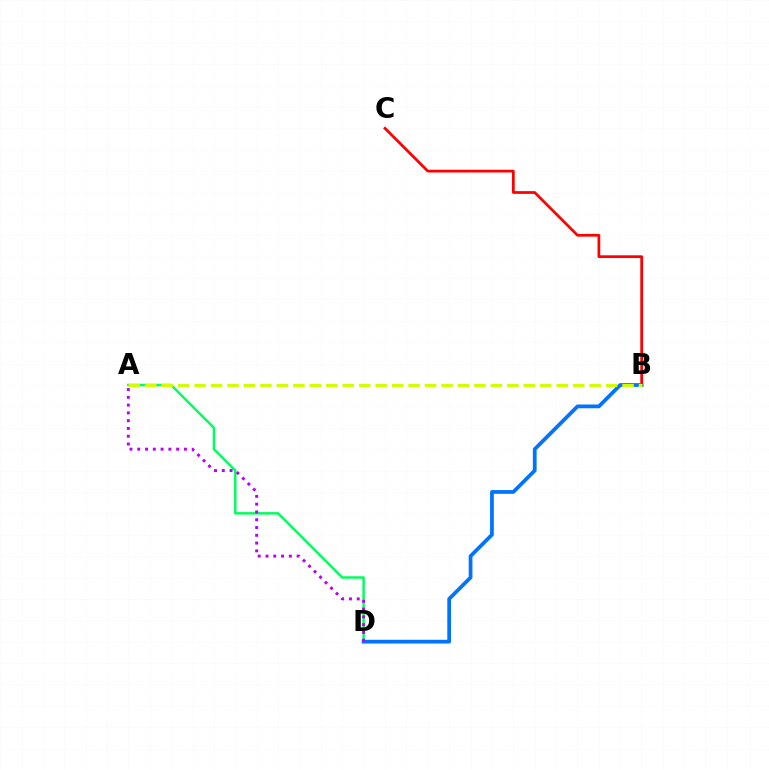{('A', 'D'): [{'color': '#00ff5c', 'line_style': 'solid', 'thickness': 1.77}, {'color': '#b900ff', 'line_style': 'dotted', 'thickness': 2.11}], ('B', 'C'): [{'color': '#ff0000', 'line_style': 'solid', 'thickness': 1.98}], ('B', 'D'): [{'color': '#0074ff', 'line_style': 'solid', 'thickness': 2.7}], ('A', 'B'): [{'color': '#d1ff00', 'line_style': 'dashed', 'thickness': 2.24}]}